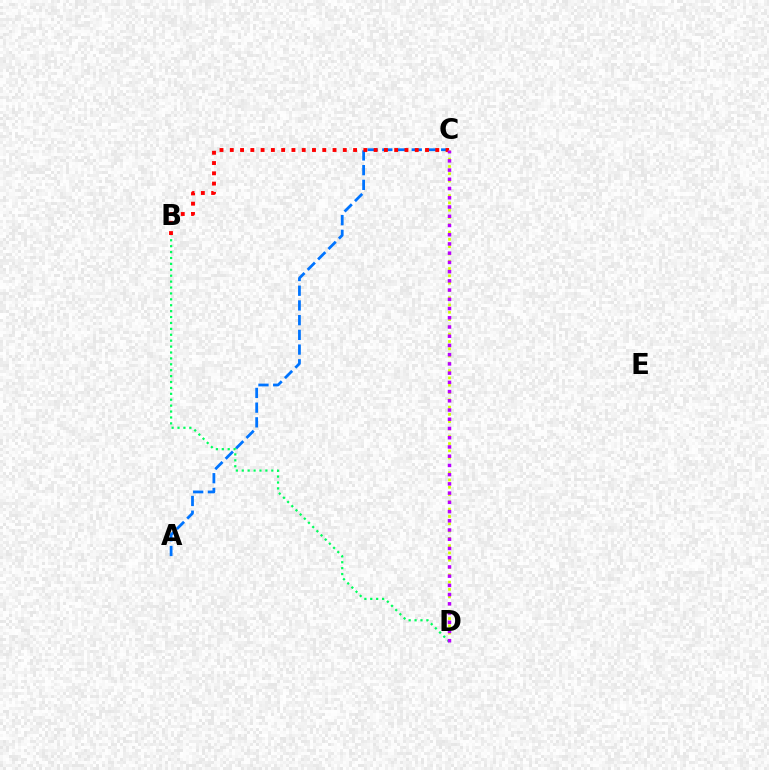{('A', 'C'): [{'color': '#0074ff', 'line_style': 'dashed', 'thickness': 2.0}], ('B', 'C'): [{'color': '#ff0000', 'line_style': 'dotted', 'thickness': 2.79}], ('B', 'D'): [{'color': '#00ff5c', 'line_style': 'dotted', 'thickness': 1.6}], ('C', 'D'): [{'color': '#d1ff00', 'line_style': 'dotted', 'thickness': 1.98}, {'color': '#b900ff', 'line_style': 'dotted', 'thickness': 2.51}]}